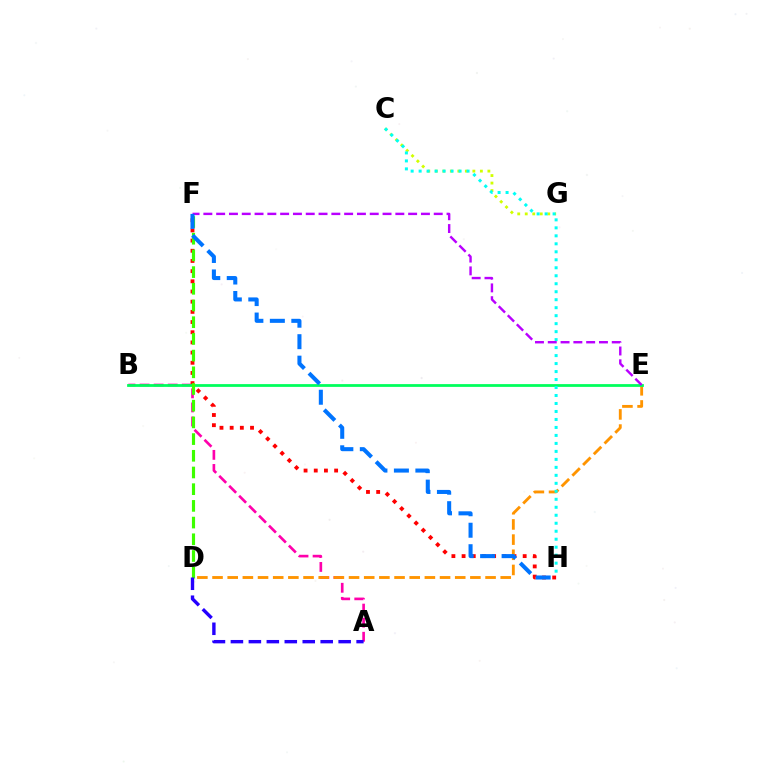{('C', 'G'): [{'color': '#d1ff00', 'line_style': 'dotted', 'thickness': 2.04}], ('A', 'B'): [{'color': '#ff00ac', 'line_style': 'dashed', 'thickness': 1.91}], ('F', 'H'): [{'color': '#ff0000', 'line_style': 'dotted', 'thickness': 2.77}, {'color': '#0074ff', 'line_style': 'dashed', 'thickness': 2.92}], ('D', 'E'): [{'color': '#ff9400', 'line_style': 'dashed', 'thickness': 2.06}], ('B', 'E'): [{'color': '#00ff5c', 'line_style': 'solid', 'thickness': 1.99}], ('C', 'H'): [{'color': '#00fff6', 'line_style': 'dotted', 'thickness': 2.17}], ('D', 'F'): [{'color': '#3dff00', 'line_style': 'dashed', 'thickness': 2.27}], ('A', 'D'): [{'color': '#2500ff', 'line_style': 'dashed', 'thickness': 2.44}], ('E', 'F'): [{'color': '#b900ff', 'line_style': 'dashed', 'thickness': 1.74}]}